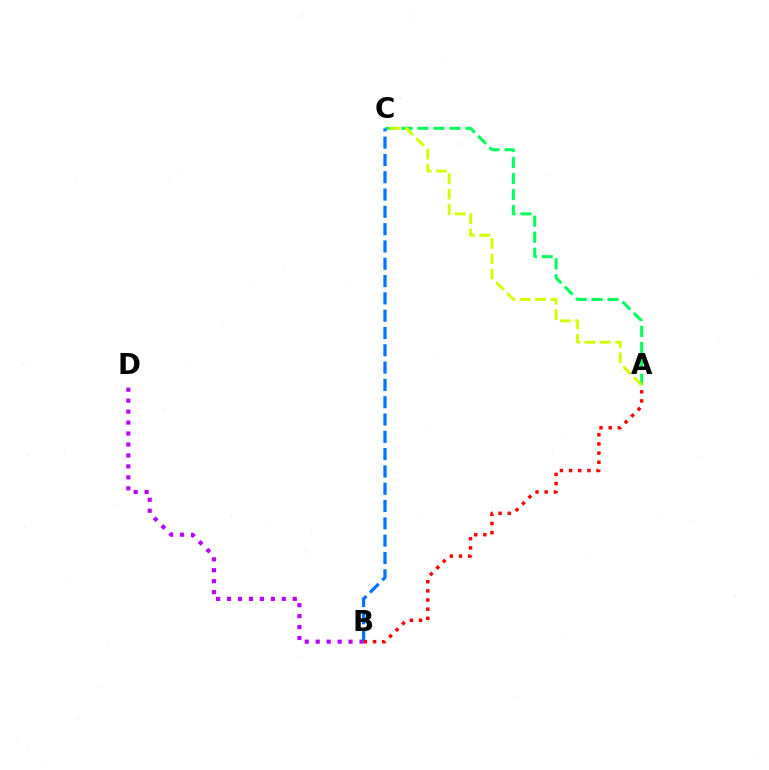{('A', 'C'): [{'color': '#00ff5c', 'line_style': 'dashed', 'thickness': 2.17}, {'color': '#d1ff00', 'line_style': 'dashed', 'thickness': 2.08}], ('B', 'D'): [{'color': '#b900ff', 'line_style': 'dotted', 'thickness': 2.98}], ('B', 'C'): [{'color': '#0074ff', 'line_style': 'dashed', 'thickness': 2.35}], ('A', 'B'): [{'color': '#ff0000', 'line_style': 'dotted', 'thickness': 2.49}]}